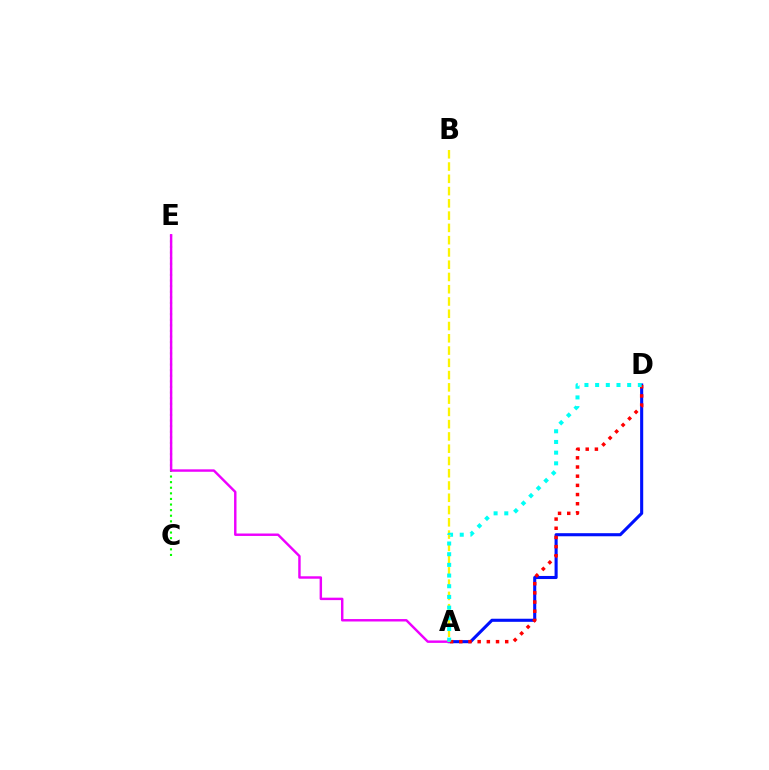{('A', 'D'): [{'color': '#0010ff', 'line_style': 'solid', 'thickness': 2.22}, {'color': '#ff0000', 'line_style': 'dotted', 'thickness': 2.49}, {'color': '#00fff6', 'line_style': 'dotted', 'thickness': 2.9}], ('C', 'E'): [{'color': '#08ff00', 'line_style': 'dotted', 'thickness': 1.52}], ('A', 'E'): [{'color': '#ee00ff', 'line_style': 'solid', 'thickness': 1.75}], ('A', 'B'): [{'color': '#fcf500', 'line_style': 'dashed', 'thickness': 1.67}]}